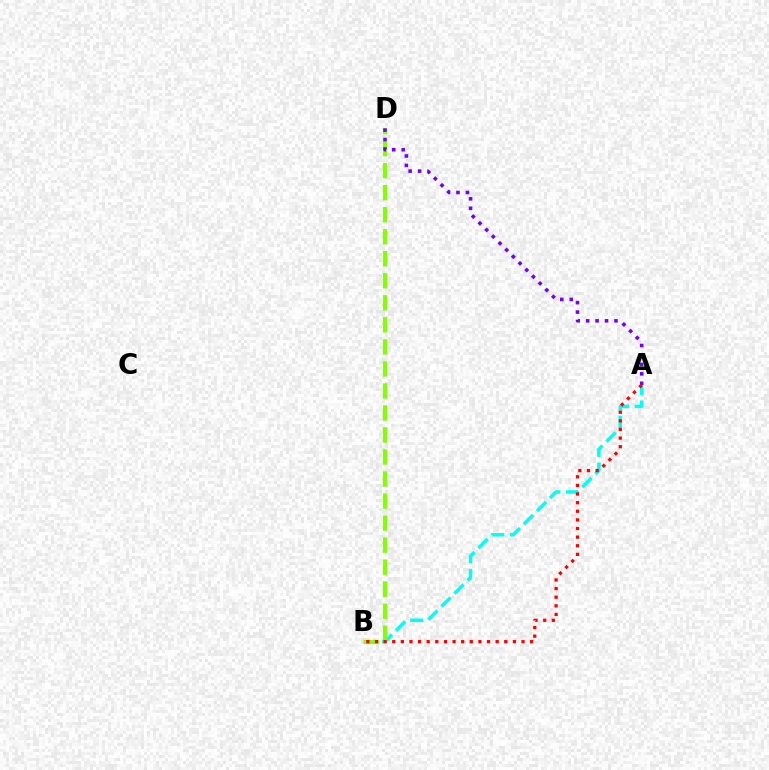{('A', 'B'): [{'color': '#00fff6', 'line_style': 'dashed', 'thickness': 2.51}, {'color': '#ff0000', 'line_style': 'dotted', 'thickness': 2.34}], ('B', 'D'): [{'color': '#84ff00', 'line_style': 'dashed', 'thickness': 2.99}], ('A', 'D'): [{'color': '#7200ff', 'line_style': 'dotted', 'thickness': 2.57}]}